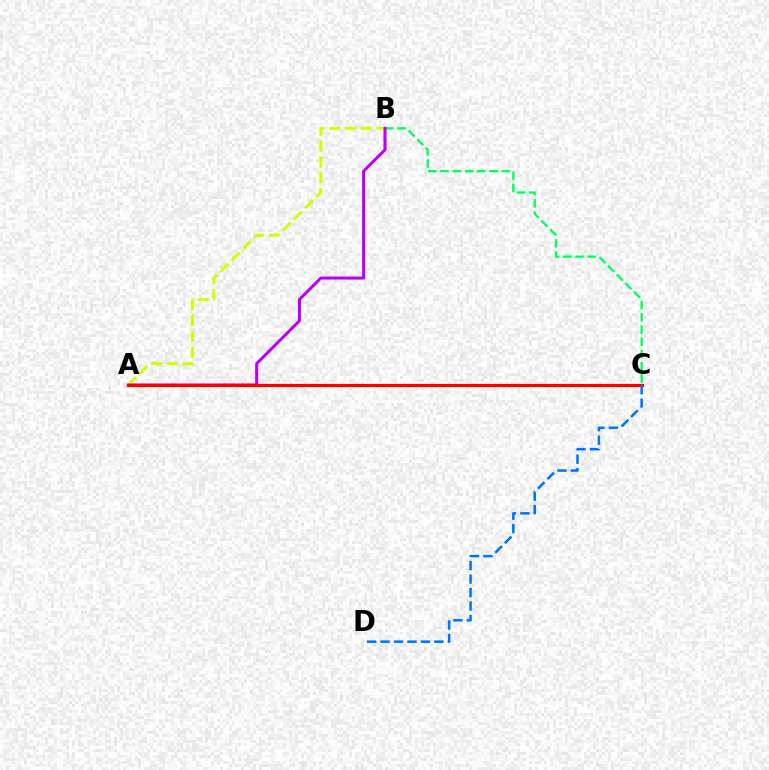{('B', 'C'): [{'color': '#00ff5c', 'line_style': 'dashed', 'thickness': 1.66}], ('A', 'B'): [{'color': '#d1ff00', 'line_style': 'dashed', 'thickness': 2.15}, {'color': '#b900ff', 'line_style': 'solid', 'thickness': 2.17}], ('A', 'C'): [{'color': '#ff0000', 'line_style': 'solid', 'thickness': 2.25}], ('C', 'D'): [{'color': '#0074ff', 'line_style': 'dashed', 'thickness': 1.83}]}